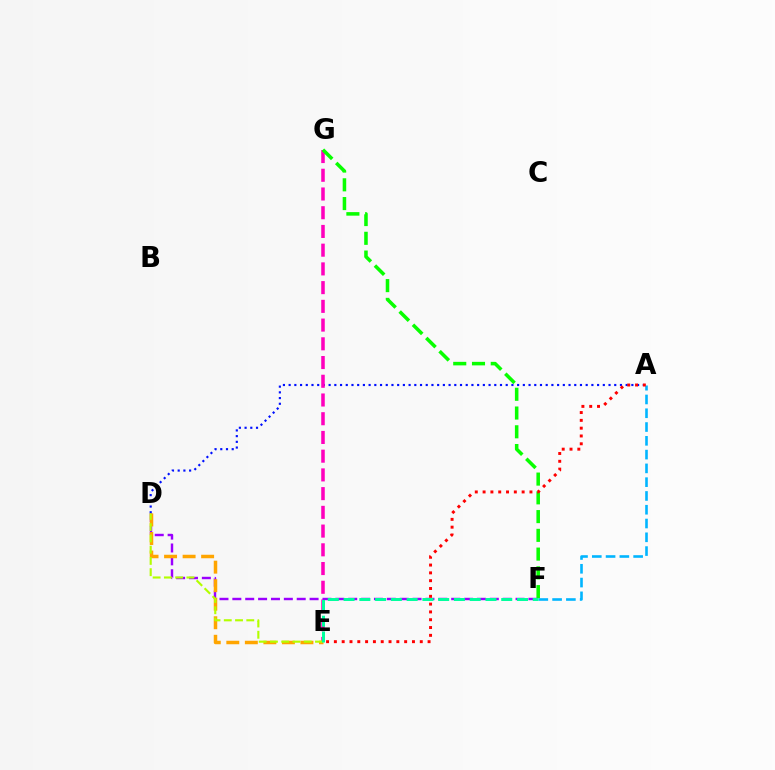{('A', 'D'): [{'color': '#0010ff', 'line_style': 'dotted', 'thickness': 1.55}], ('A', 'F'): [{'color': '#00b5ff', 'line_style': 'dashed', 'thickness': 1.87}], ('E', 'G'): [{'color': '#ff00bd', 'line_style': 'dashed', 'thickness': 2.54}], ('F', 'G'): [{'color': '#08ff00', 'line_style': 'dashed', 'thickness': 2.55}], ('D', 'F'): [{'color': '#9b00ff', 'line_style': 'dashed', 'thickness': 1.75}], ('D', 'E'): [{'color': '#ffa500', 'line_style': 'dashed', 'thickness': 2.52}, {'color': '#b3ff00', 'line_style': 'dashed', 'thickness': 1.53}], ('A', 'E'): [{'color': '#ff0000', 'line_style': 'dotted', 'thickness': 2.12}], ('E', 'F'): [{'color': '#00ff9d', 'line_style': 'dashed', 'thickness': 2.14}]}